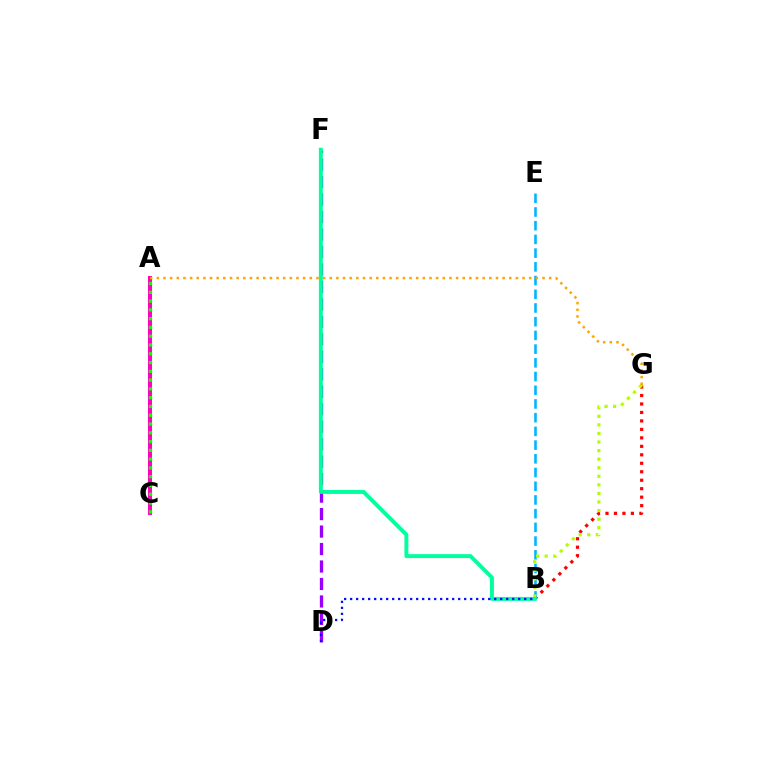{('B', 'G'): [{'color': '#ff0000', 'line_style': 'dotted', 'thickness': 2.3}, {'color': '#b3ff00', 'line_style': 'dotted', 'thickness': 2.33}], ('D', 'F'): [{'color': '#9b00ff', 'line_style': 'dashed', 'thickness': 2.37}], ('B', 'E'): [{'color': '#00b5ff', 'line_style': 'dashed', 'thickness': 1.86}], ('B', 'F'): [{'color': '#00ff9d', 'line_style': 'solid', 'thickness': 2.83}], ('A', 'C'): [{'color': '#ff00bd', 'line_style': 'solid', 'thickness': 2.91}, {'color': '#08ff00', 'line_style': 'dotted', 'thickness': 2.39}], ('A', 'G'): [{'color': '#ffa500', 'line_style': 'dotted', 'thickness': 1.81}], ('B', 'D'): [{'color': '#0010ff', 'line_style': 'dotted', 'thickness': 1.63}]}